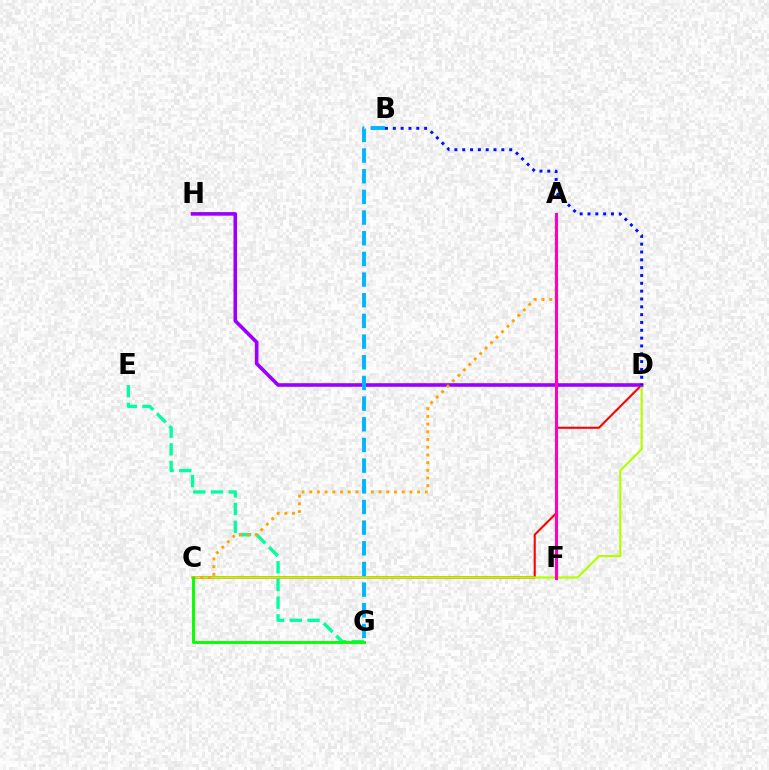{('C', 'D'): [{'color': '#ff0000', 'line_style': 'solid', 'thickness': 1.5}, {'color': '#b3ff00', 'line_style': 'solid', 'thickness': 1.57}], ('E', 'G'): [{'color': '#00ff9d', 'line_style': 'dashed', 'thickness': 2.4}], ('D', 'H'): [{'color': '#9b00ff', 'line_style': 'solid', 'thickness': 2.6}], ('A', 'C'): [{'color': '#ffa500', 'line_style': 'dotted', 'thickness': 2.09}], ('A', 'F'): [{'color': '#ff00bd', 'line_style': 'solid', 'thickness': 2.22}], ('B', 'D'): [{'color': '#0010ff', 'line_style': 'dotted', 'thickness': 2.13}], ('C', 'G'): [{'color': '#08ff00', 'line_style': 'solid', 'thickness': 2.1}], ('B', 'G'): [{'color': '#00b5ff', 'line_style': 'dashed', 'thickness': 2.81}]}